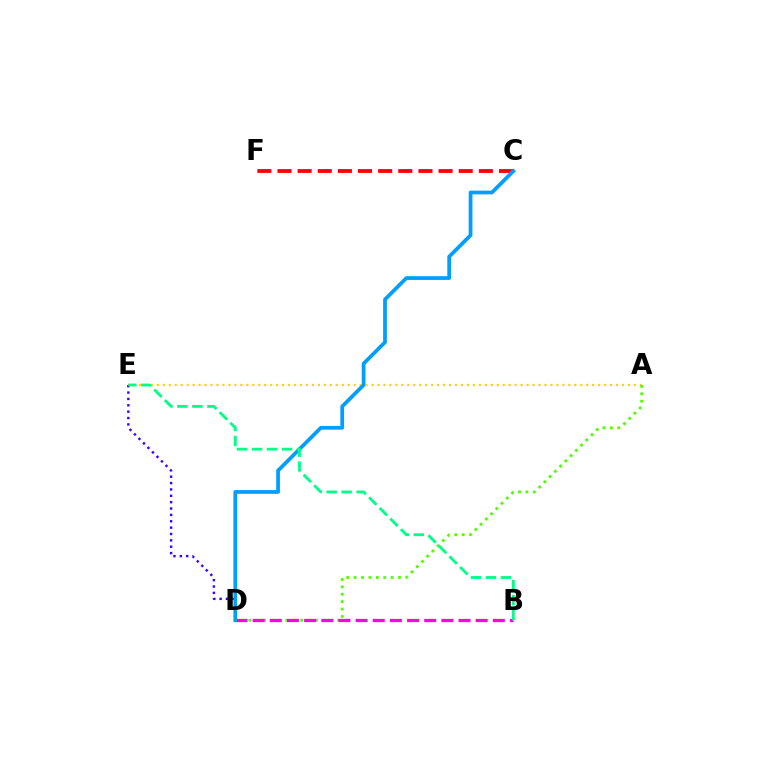{('A', 'E'): [{'color': '#ffd500', 'line_style': 'dotted', 'thickness': 1.62}], ('A', 'D'): [{'color': '#4fff00', 'line_style': 'dotted', 'thickness': 2.01}], ('C', 'F'): [{'color': '#ff0000', 'line_style': 'dashed', 'thickness': 2.74}], ('B', 'D'): [{'color': '#ff00ed', 'line_style': 'dashed', 'thickness': 2.33}], ('D', 'E'): [{'color': '#3700ff', 'line_style': 'dotted', 'thickness': 1.73}], ('C', 'D'): [{'color': '#009eff', 'line_style': 'solid', 'thickness': 2.69}], ('B', 'E'): [{'color': '#00ff86', 'line_style': 'dashed', 'thickness': 2.04}]}